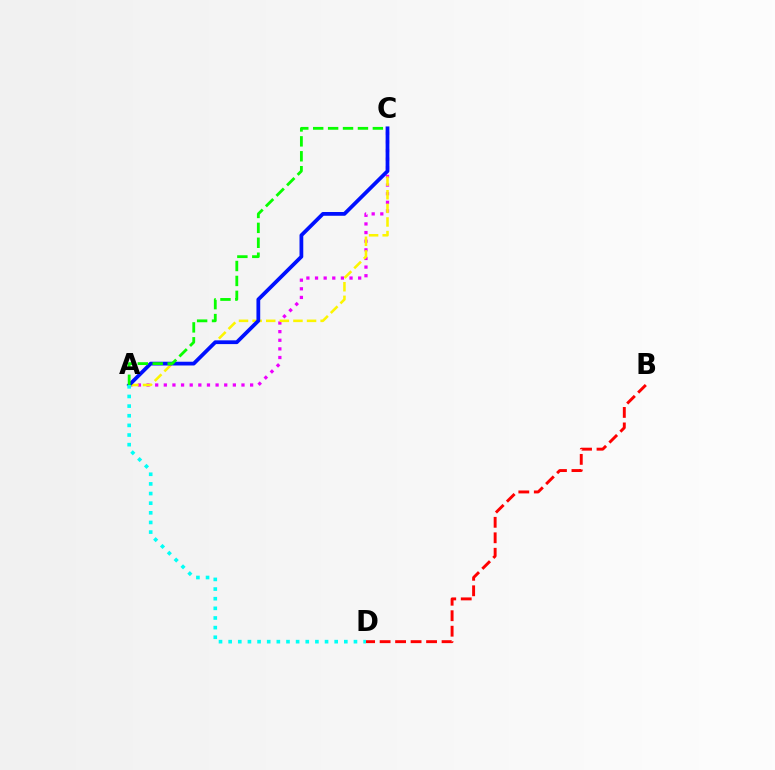{('A', 'C'): [{'color': '#ee00ff', 'line_style': 'dotted', 'thickness': 2.34}, {'color': '#fcf500', 'line_style': 'dashed', 'thickness': 1.85}, {'color': '#0010ff', 'line_style': 'solid', 'thickness': 2.71}, {'color': '#08ff00', 'line_style': 'dashed', 'thickness': 2.03}], ('B', 'D'): [{'color': '#ff0000', 'line_style': 'dashed', 'thickness': 2.1}], ('A', 'D'): [{'color': '#00fff6', 'line_style': 'dotted', 'thickness': 2.62}]}